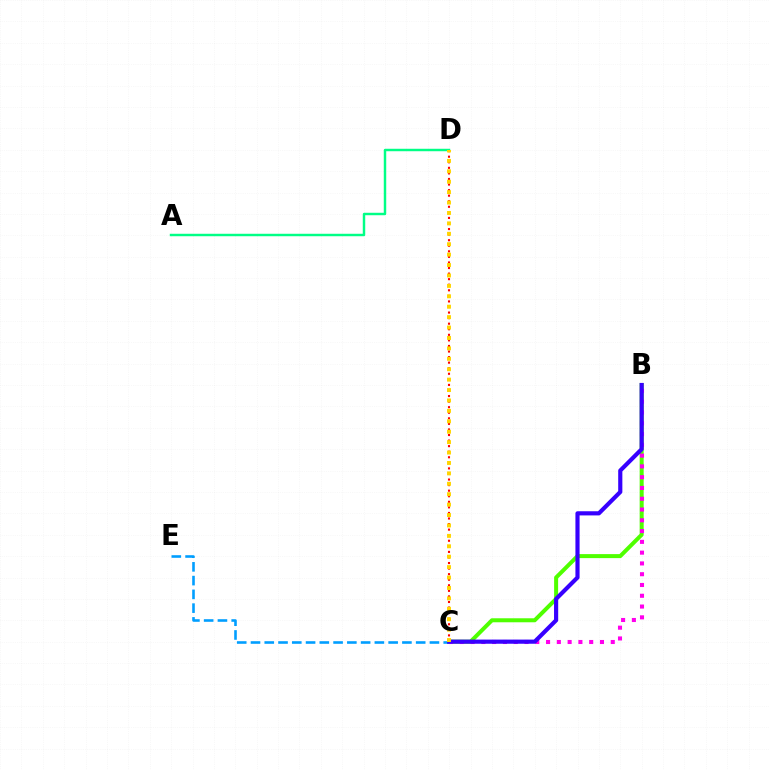{('B', 'C'): [{'color': '#4fff00', 'line_style': 'solid', 'thickness': 2.88}, {'color': '#ff00ed', 'line_style': 'dotted', 'thickness': 2.93}, {'color': '#3700ff', 'line_style': 'solid', 'thickness': 2.99}], ('C', 'E'): [{'color': '#009eff', 'line_style': 'dashed', 'thickness': 1.87}], ('C', 'D'): [{'color': '#ff0000', 'line_style': 'dotted', 'thickness': 1.51}, {'color': '#ffd500', 'line_style': 'dotted', 'thickness': 2.83}], ('A', 'D'): [{'color': '#00ff86', 'line_style': 'solid', 'thickness': 1.77}]}